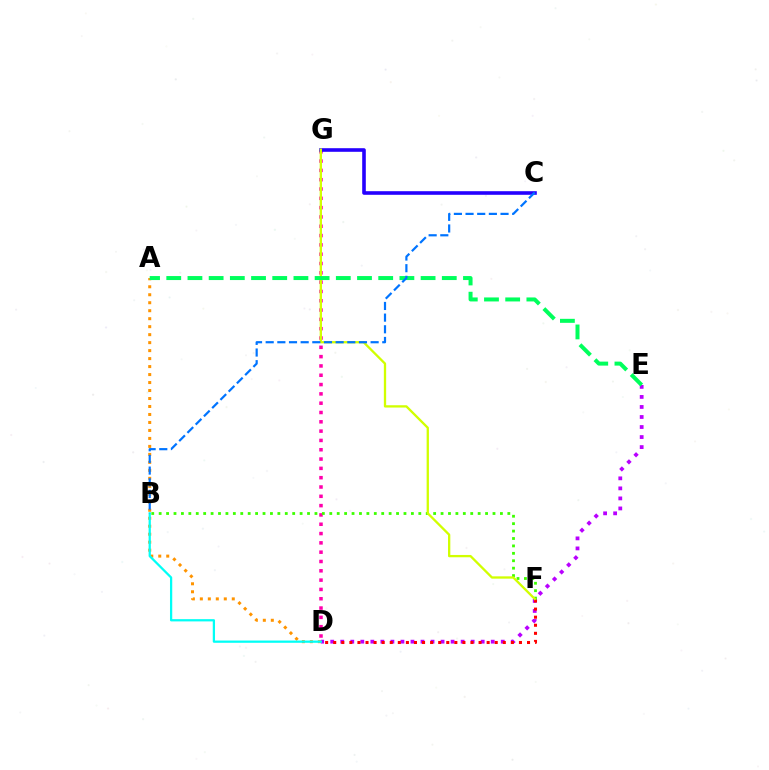{('A', 'D'): [{'color': '#ff9400', 'line_style': 'dotted', 'thickness': 2.17}], ('D', 'G'): [{'color': '#ff00ac', 'line_style': 'dotted', 'thickness': 2.53}], ('C', 'G'): [{'color': '#2500ff', 'line_style': 'solid', 'thickness': 2.6}], ('D', 'E'): [{'color': '#b900ff', 'line_style': 'dotted', 'thickness': 2.73}], ('D', 'F'): [{'color': '#ff0000', 'line_style': 'dotted', 'thickness': 2.19}], ('B', 'D'): [{'color': '#00fff6', 'line_style': 'solid', 'thickness': 1.62}], ('B', 'F'): [{'color': '#3dff00', 'line_style': 'dotted', 'thickness': 2.02}], ('F', 'G'): [{'color': '#d1ff00', 'line_style': 'solid', 'thickness': 1.66}], ('A', 'E'): [{'color': '#00ff5c', 'line_style': 'dashed', 'thickness': 2.88}], ('B', 'C'): [{'color': '#0074ff', 'line_style': 'dashed', 'thickness': 1.58}]}